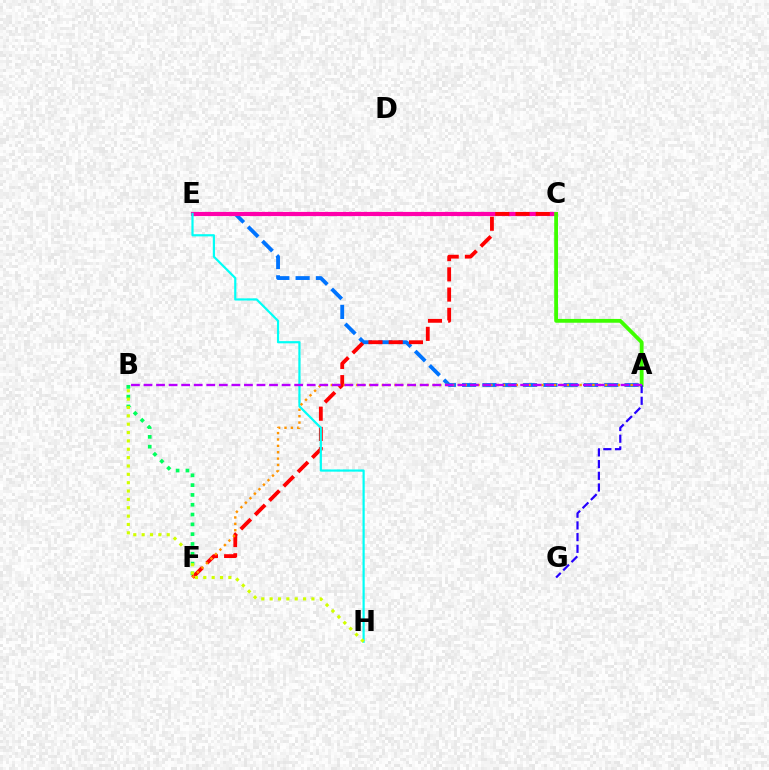{('A', 'E'): [{'color': '#0074ff', 'line_style': 'dashed', 'thickness': 2.76}], ('C', 'E'): [{'color': '#ff00ac', 'line_style': 'solid', 'thickness': 2.99}], ('A', 'C'): [{'color': '#3dff00', 'line_style': 'solid', 'thickness': 2.74}], ('B', 'F'): [{'color': '#00ff5c', 'line_style': 'dotted', 'thickness': 2.67}], ('C', 'F'): [{'color': '#ff0000', 'line_style': 'dashed', 'thickness': 2.75}], ('A', 'G'): [{'color': '#2500ff', 'line_style': 'dashed', 'thickness': 1.59}], ('E', 'H'): [{'color': '#00fff6', 'line_style': 'solid', 'thickness': 1.58}], ('A', 'F'): [{'color': '#ff9400', 'line_style': 'dotted', 'thickness': 1.73}], ('A', 'B'): [{'color': '#b900ff', 'line_style': 'dashed', 'thickness': 1.71}], ('B', 'H'): [{'color': '#d1ff00', 'line_style': 'dotted', 'thickness': 2.27}]}